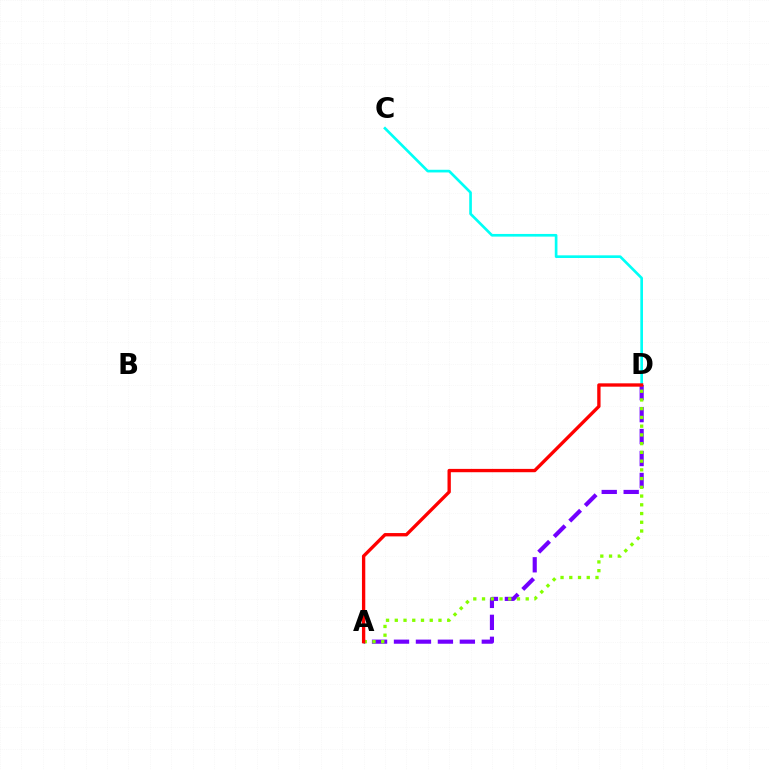{('A', 'D'): [{'color': '#7200ff', 'line_style': 'dashed', 'thickness': 2.98}, {'color': '#84ff00', 'line_style': 'dotted', 'thickness': 2.37}, {'color': '#ff0000', 'line_style': 'solid', 'thickness': 2.4}], ('C', 'D'): [{'color': '#00fff6', 'line_style': 'solid', 'thickness': 1.92}]}